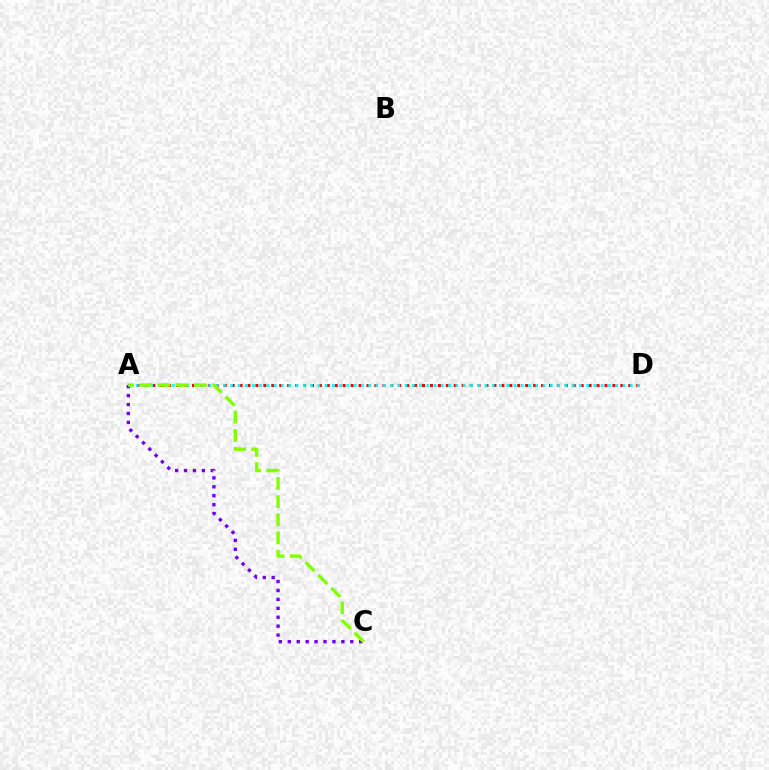{('A', 'C'): [{'color': '#7200ff', 'line_style': 'dotted', 'thickness': 2.42}, {'color': '#84ff00', 'line_style': 'dashed', 'thickness': 2.47}], ('A', 'D'): [{'color': '#ff0000', 'line_style': 'dotted', 'thickness': 2.16}, {'color': '#00fff6', 'line_style': 'dotted', 'thickness': 1.97}]}